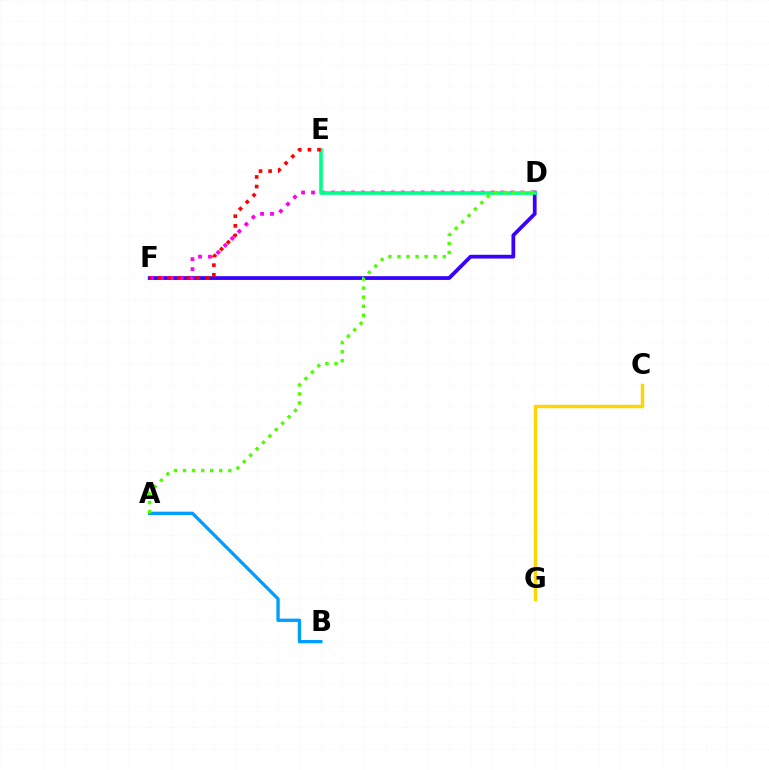{('D', 'F'): [{'color': '#3700ff', 'line_style': 'solid', 'thickness': 2.7}, {'color': '#ff00ed', 'line_style': 'dotted', 'thickness': 2.71}], ('D', 'E'): [{'color': '#00ff86', 'line_style': 'solid', 'thickness': 2.6}], ('C', 'G'): [{'color': '#ffd500', 'line_style': 'solid', 'thickness': 2.45}], ('A', 'B'): [{'color': '#009eff', 'line_style': 'solid', 'thickness': 2.39}], ('A', 'D'): [{'color': '#4fff00', 'line_style': 'dotted', 'thickness': 2.46}], ('E', 'F'): [{'color': '#ff0000', 'line_style': 'dotted', 'thickness': 2.62}]}